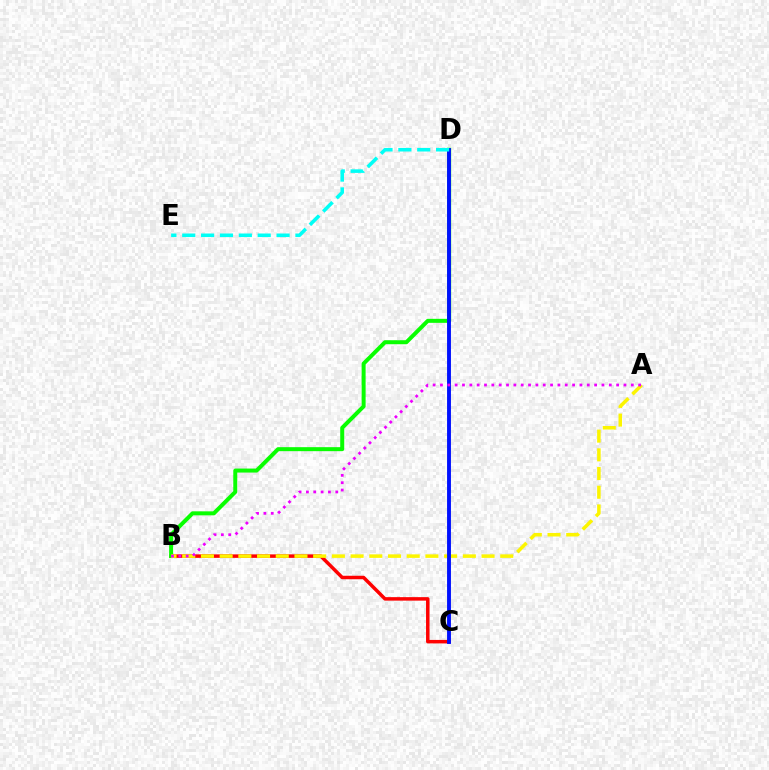{('B', 'C'): [{'color': '#ff0000', 'line_style': 'solid', 'thickness': 2.51}], ('B', 'D'): [{'color': '#08ff00', 'line_style': 'solid', 'thickness': 2.88}], ('A', 'B'): [{'color': '#fcf500', 'line_style': 'dashed', 'thickness': 2.54}, {'color': '#ee00ff', 'line_style': 'dotted', 'thickness': 1.99}], ('C', 'D'): [{'color': '#0010ff', 'line_style': 'solid', 'thickness': 2.79}], ('D', 'E'): [{'color': '#00fff6', 'line_style': 'dashed', 'thickness': 2.56}]}